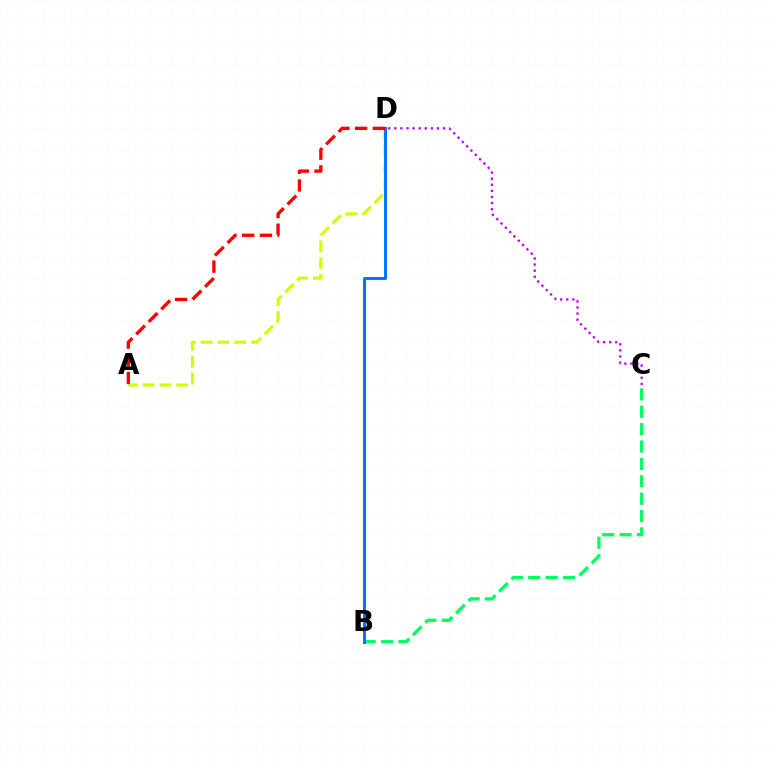{('A', 'D'): [{'color': '#d1ff00', 'line_style': 'dashed', 'thickness': 2.28}, {'color': '#ff0000', 'line_style': 'dashed', 'thickness': 2.41}], ('C', 'D'): [{'color': '#b900ff', 'line_style': 'dotted', 'thickness': 1.66}], ('B', 'C'): [{'color': '#00ff5c', 'line_style': 'dashed', 'thickness': 2.36}], ('B', 'D'): [{'color': '#0074ff', 'line_style': 'solid', 'thickness': 2.15}]}